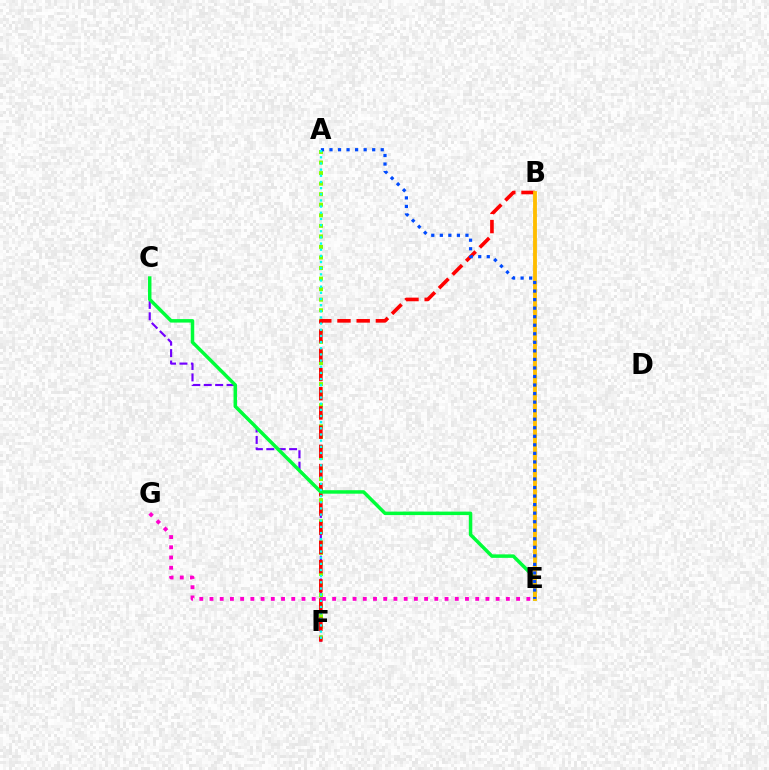{('C', 'F'): [{'color': '#7200ff', 'line_style': 'dashed', 'thickness': 1.55}], ('A', 'F'): [{'color': '#84ff00', 'line_style': 'dotted', 'thickness': 2.87}, {'color': '#00fff6', 'line_style': 'dotted', 'thickness': 1.67}], ('B', 'F'): [{'color': '#ff0000', 'line_style': 'dashed', 'thickness': 2.61}], ('C', 'E'): [{'color': '#00ff39', 'line_style': 'solid', 'thickness': 2.51}], ('E', 'G'): [{'color': '#ff00cf', 'line_style': 'dotted', 'thickness': 2.78}], ('B', 'E'): [{'color': '#ffbd00', 'line_style': 'solid', 'thickness': 2.77}], ('A', 'E'): [{'color': '#004bff', 'line_style': 'dotted', 'thickness': 2.32}]}